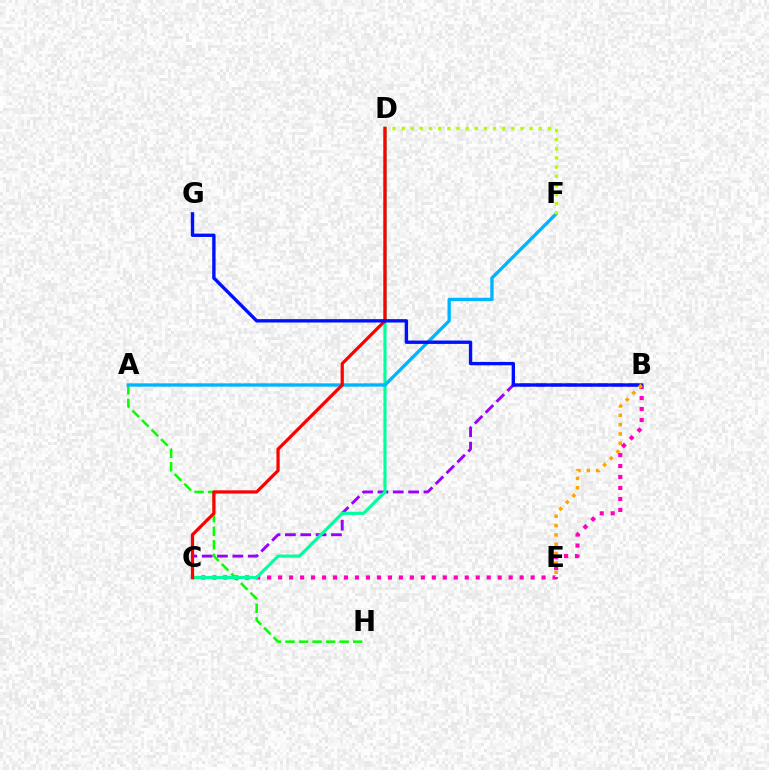{('B', 'C'): [{'color': '#ff00bd', 'line_style': 'dotted', 'thickness': 2.98}, {'color': '#9b00ff', 'line_style': 'dashed', 'thickness': 2.08}], ('A', 'H'): [{'color': '#08ff00', 'line_style': 'dashed', 'thickness': 1.84}], ('C', 'D'): [{'color': '#00ff9d', 'line_style': 'solid', 'thickness': 2.25}, {'color': '#ff0000', 'line_style': 'solid', 'thickness': 2.33}], ('A', 'F'): [{'color': '#00b5ff', 'line_style': 'solid', 'thickness': 2.4}], ('D', 'F'): [{'color': '#b3ff00', 'line_style': 'dotted', 'thickness': 2.48}], ('B', 'G'): [{'color': '#0010ff', 'line_style': 'solid', 'thickness': 2.43}], ('B', 'E'): [{'color': '#ffa500', 'line_style': 'dotted', 'thickness': 2.54}]}